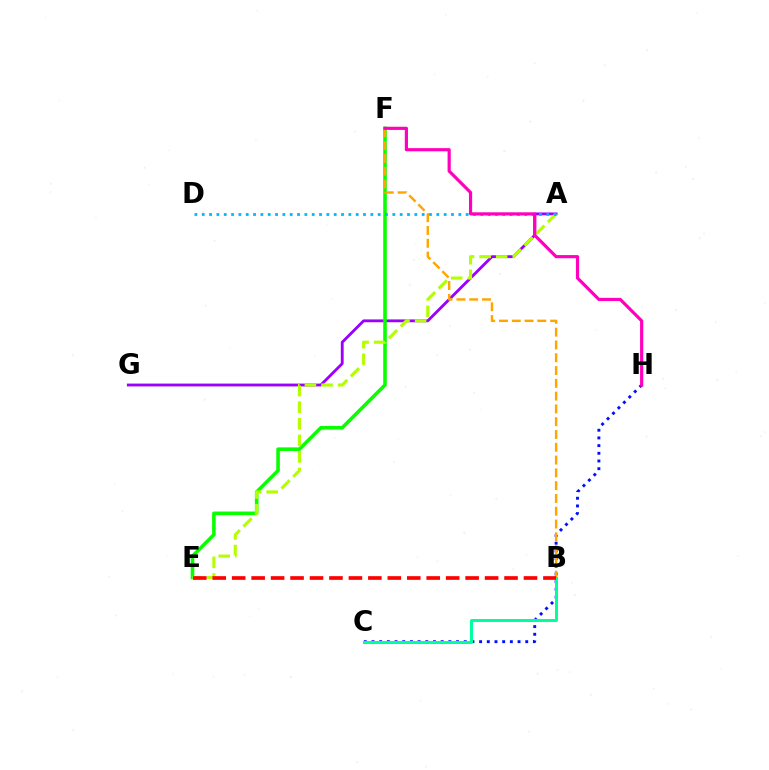{('A', 'G'): [{'color': '#9b00ff', 'line_style': 'solid', 'thickness': 2.04}], ('C', 'H'): [{'color': '#0010ff', 'line_style': 'dotted', 'thickness': 2.09}], ('E', 'F'): [{'color': '#08ff00', 'line_style': 'solid', 'thickness': 2.58}], ('B', 'F'): [{'color': '#ffa500', 'line_style': 'dashed', 'thickness': 1.74}], ('A', 'E'): [{'color': '#b3ff00', 'line_style': 'dashed', 'thickness': 2.25}], ('A', 'D'): [{'color': '#00b5ff', 'line_style': 'dotted', 'thickness': 1.99}], ('B', 'C'): [{'color': '#00ff9d', 'line_style': 'solid', 'thickness': 2.15}], ('F', 'H'): [{'color': '#ff00bd', 'line_style': 'solid', 'thickness': 2.28}], ('B', 'E'): [{'color': '#ff0000', 'line_style': 'dashed', 'thickness': 2.64}]}